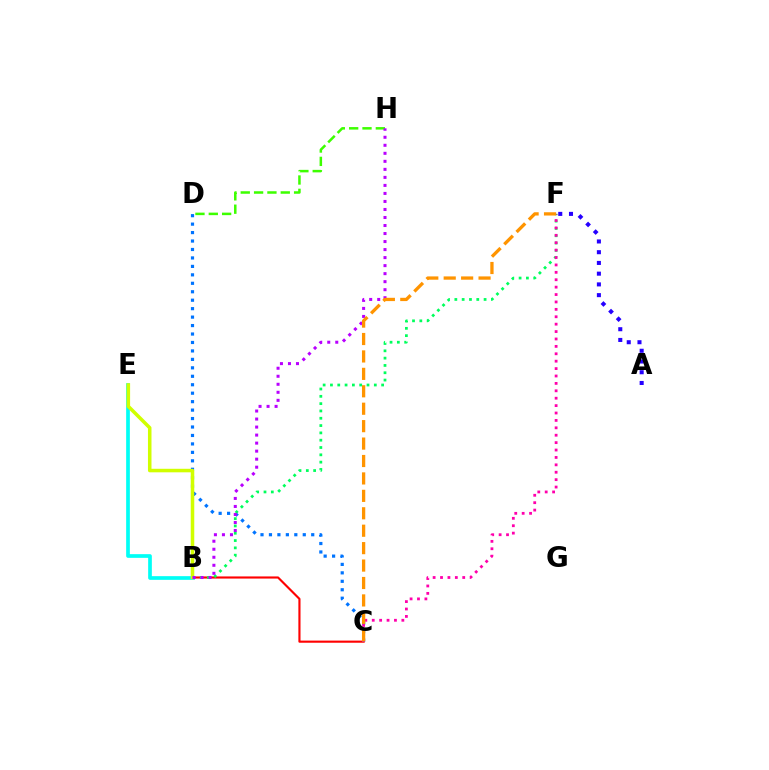{('B', 'C'): [{'color': '#ff0000', 'line_style': 'solid', 'thickness': 1.54}], ('B', 'E'): [{'color': '#00fff6', 'line_style': 'solid', 'thickness': 2.66}, {'color': '#d1ff00', 'line_style': 'solid', 'thickness': 2.54}], ('C', 'D'): [{'color': '#0074ff', 'line_style': 'dotted', 'thickness': 2.3}], ('B', 'F'): [{'color': '#00ff5c', 'line_style': 'dotted', 'thickness': 1.99}], ('D', 'H'): [{'color': '#3dff00', 'line_style': 'dashed', 'thickness': 1.81}], ('C', 'F'): [{'color': '#ff00ac', 'line_style': 'dotted', 'thickness': 2.01}, {'color': '#ff9400', 'line_style': 'dashed', 'thickness': 2.37}], ('B', 'H'): [{'color': '#b900ff', 'line_style': 'dotted', 'thickness': 2.18}], ('A', 'F'): [{'color': '#2500ff', 'line_style': 'dotted', 'thickness': 2.92}]}